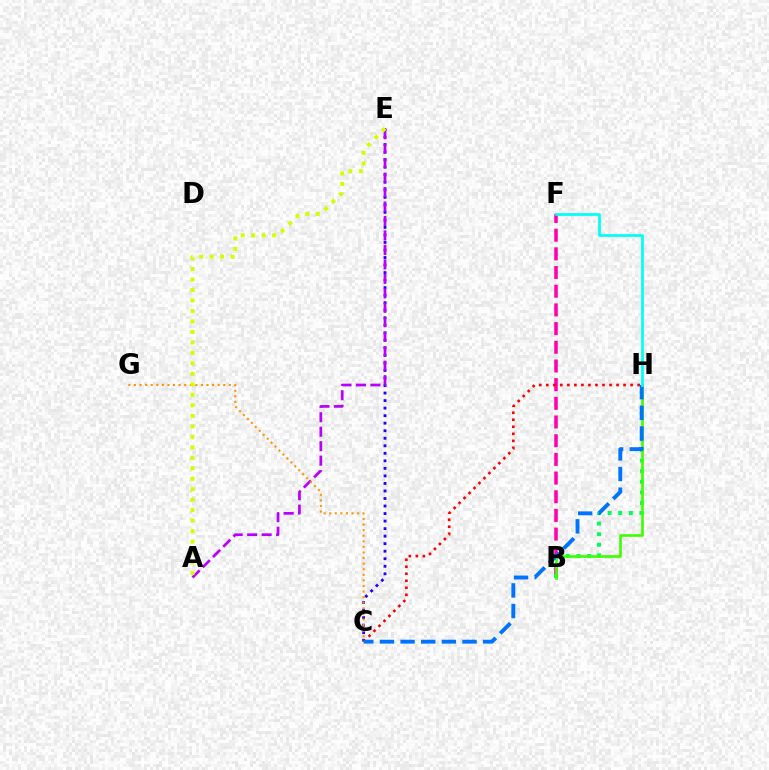{('C', 'E'): [{'color': '#2500ff', 'line_style': 'dotted', 'thickness': 2.05}], ('A', 'E'): [{'color': '#b900ff', 'line_style': 'dashed', 'thickness': 1.97}, {'color': '#d1ff00', 'line_style': 'dotted', 'thickness': 2.85}], ('C', 'G'): [{'color': '#ff9400', 'line_style': 'dotted', 'thickness': 1.52}], ('B', 'F'): [{'color': '#ff00ac', 'line_style': 'dashed', 'thickness': 2.54}], ('B', 'H'): [{'color': '#00ff5c', 'line_style': 'dotted', 'thickness': 2.88}, {'color': '#3dff00', 'line_style': 'solid', 'thickness': 1.91}], ('C', 'H'): [{'color': '#ff0000', 'line_style': 'dotted', 'thickness': 1.91}, {'color': '#0074ff', 'line_style': 'dashed', 'thickness': 2.8}], ('F', 'H'): [{'color': '#00fff6', 'line_style': 'solid', 'thickness': 1.97}]}